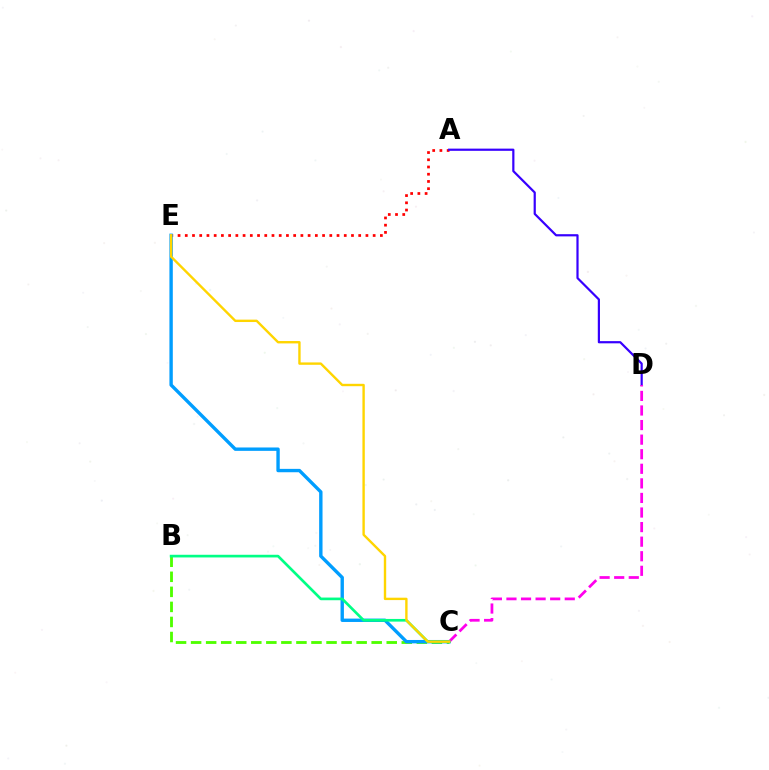{('A', 'E'): [{'color': '#ff0000', 'line_style': 'dotted', 'thickness': 1.96}], ('B', 'C'): [{'color': '#4fff00', 'line_style': 'dashed', 'thickness': 2.04}, {'color': '#00ff86', 'line_style': 'solid', 'thickness': 1.92}], ('A', 'D'): [{'color': '#3700ff', 'line_style': 'solid', 'thickness': 1.58}], ('C', 'E'): [{'color': '#009eff', 'line_style': 'solid', 'thickness': 2.43}, {'color': '#ffd500', 'line_style': 'solid', 'thickness': 1.72}], ('C', 'D'): [{'color': '#ff00ed', 'line_style': 'dashed', 'thickness': 1.98}]}